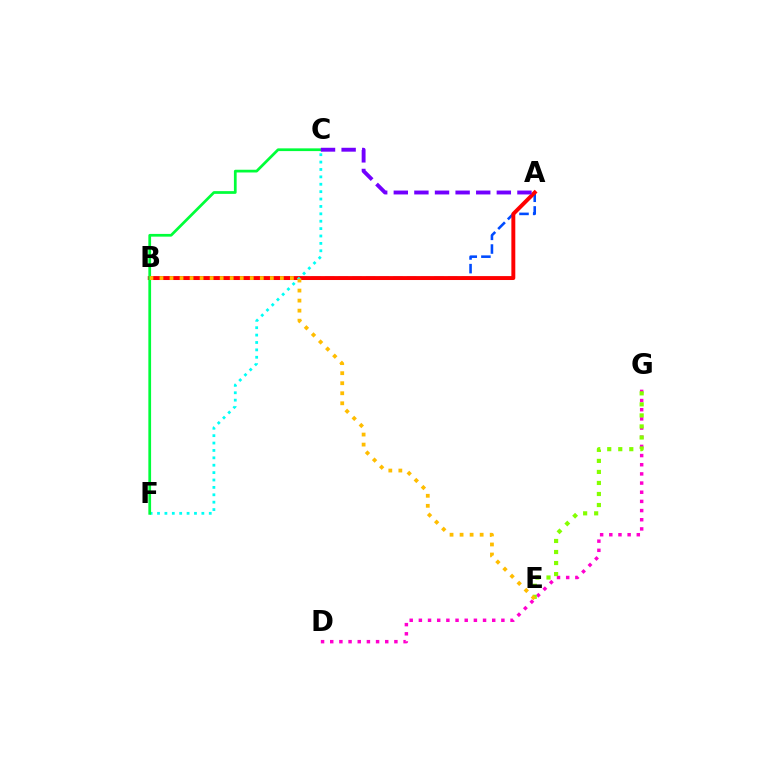{('A', 'B'): [{'color': '#004bff', 'line_style': 'dashed', 'thickness': 1.86}, {'color': '#ff0000', 'line_style': 'solid', 'thickness': 2.83}], ('D', 'G'): [{'color': '#ff00cf', 'line_style': 'dotted', 'thickness': 2.49}], ('C', 'F'): [{'color': '#00fff6', 'line_style': 'dotted', 'thickness': 2.01}, {'color': '#00ff39', 'line_style': 'solid', 'thickness': 1.97}], ('A', 'C'): [{'color': '#7200ff', 'line_style': 'dashed', 'thickness': 2.8}], ('E', 'G'): [{'color': '#84ff00', 'line_style': 'dotted', 'thickness': 3.0}], ('B', 'E'): [{'color': '#ffbd00', 'line_style': 'dotted', 'thickness': 2.73}]}